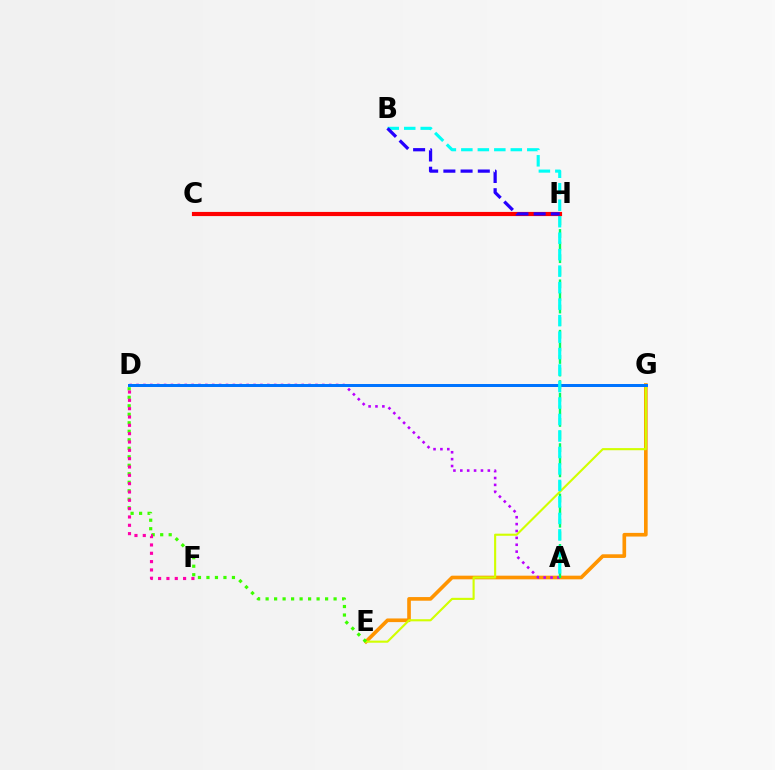{('E', 'G'): [{'color': '#ff9400', 'line_style': 'solid', 'thickness': 2.63}, {'color': '#d1ff00', 'line_style': 'solid', 'thickness': 1.53}], ('A', 'D'): [{'color': '#b900ff', 'line_style': 'dotted', 'thickness': 1.87}], ('D', 'E'): [{'color': '#3dff00', 'line_style': 'dotted', 'thickness': 2.31}], ('D', 'F'): [{'color': '#ff00ac', 'line_style': 'dotted', 'thickness': 2.26}], ('D', 'G'): [{'color': '#0074ff', 'line_style': 'solid', 'thickness': 2.16}], ('A', 'H'): [{'color': '#00ff5c', 'line_style': 'dashed', 'thickness': 1.71}], ('A', 'B'): [{'color': '#00fff6', 'line_style': 'dashed', 'thickness': 2.24}], ('C', 'H'): [{'color': '#ff0000', 'line_style': 'solid', 'thickness': 2.99}], ('B', 'H'): [{'color': '#2500ff', 'line_style': 'dashed', 'thickness': 2.34}]}